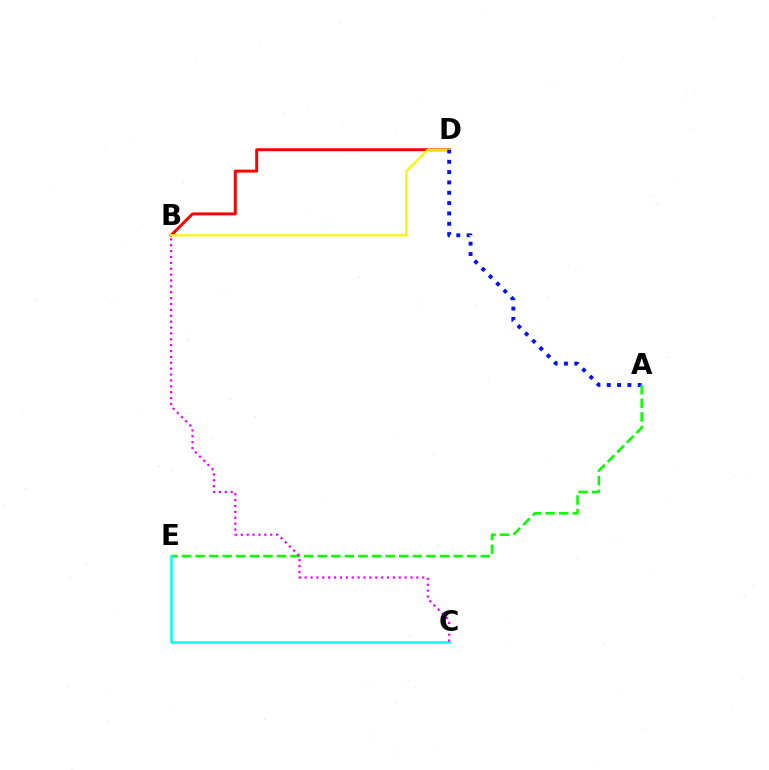{('B', 'D'): [{'color': '#ff0000', 'line_style': 'solid', 'thickness': 2.12}, {'color': '#fcf500', 'line_style': 'solid', 'thickness': 1.65}], ('A', 'D'): [{'color': '#0010ff', 'line_style': 'dotted', 'thickness': 2.81}], ('A', 'E'): [{'color': '#08ff00', 'line_style': 'dashed', 'thickness': 1.85}], ('C', 'E'): [{'color': '#00fff6', 'line_style': 'solid', 'thickness': 1.81}], ('B', 'C'): [{'color': '#ee00ff', 'line_style': 'dotted', 'thickness': 1.6}]}